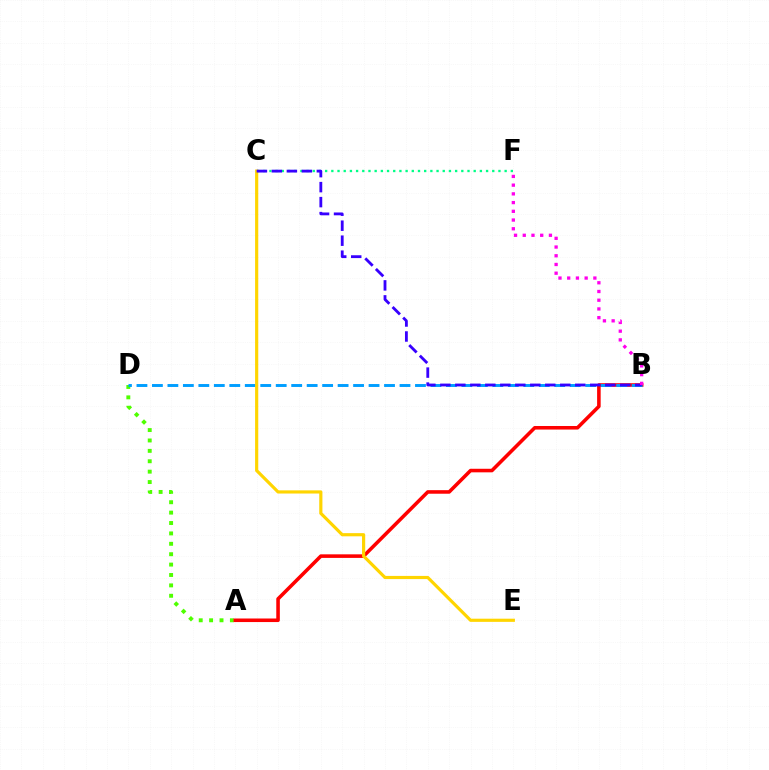{('A', 'D'): [{'color': '#4fff00', 'line_style': 'dotted', 'thickness': 2.82}], ('C', 'F'): [{'color': '#00ff86', 'line_style': 'dotted', 'thickness': 1.68}], ('A', 'B'): [{'color': '#ff0000', 'line_style': 'solid', 'thickness': 2.57}], ('B', 'D'): [{'color': '#009eff', 'line_style': 'dashed', 'thickness': 2.1}], ('C', 'E'): [{'color': '#ffd500', 'line_style': 'solid', 'thickness': 2.28}], ('B', 'C'): [{'color': '#3700ff', 'line_style': 'dashed', 'thickness': 2.04}], ('B', 'F'): [{'color': '#ff00ed', 'line_style': 'dotted', 'thickness': 2.37}]}